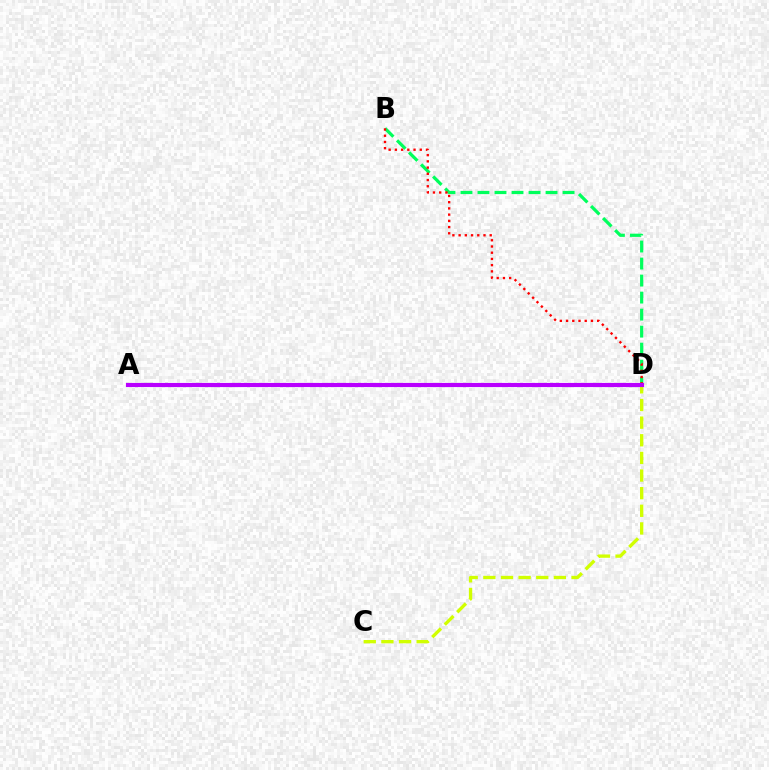{('A', 'D'): [{'color': '#0074ff', 'line_style': 'solid', 'thickness': 2.57}, {'color': '#b900ff', 'line_style': 'solid', 'thickness': 2.98}], ('B', 'D'): [{'color': '#00ff5c', 'line_style': 'dashed', 'thickness': 2.31}, {'color': '#ff0000', 'line_style': 'dotted', 'thickness': 1.69}], ('C', 'D'): [{'color': '#d1ff00', 'line_style': 'dashed', 'thickness': 2.4}]}